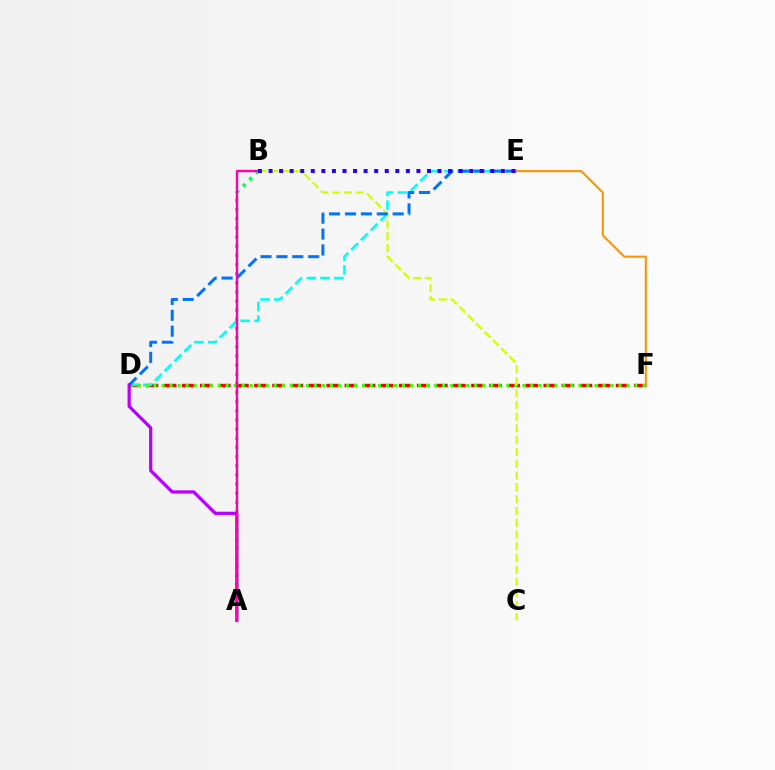{('D', 'F'): [{'color': '#ff0000', 'line_style': 'dashed', 'thickness': 2.46}, {'color': '#3dff00', 'line_style': 'dotted', 'thickness': 2.18}], ('A', 'B'): [{'color': '#00ff5c', 'line_style': 'dotted', 'thickness': 2.49}, {'color': '#ff00ac', 'line_style': 'solid', 'thickness': 1.73}], ('D', 'E'): [{'color': '#00fff6', 'line_style': 'dashed', 'thickness': 1.87}, {'color': '#0074ff', 'line_style': 'dashed', 'thickness': 2.16}], ('B', 'C'): [{'color': '#d1ff00', 'line_style': 'dashed', 'thickness': 1.6}], ('A', 'D'): [{'color': '#b900ff', 'line_style': 'solid', 'thickness': 2.33}], ('B', 'E'): [{'color': '#2500ff', 'line_style': 'dotted', 'thickness': 2.87}], ('E', 'F'): [{'color': '#ff9400', 'line_style': 'solid', 'thickness': 1.51}]}